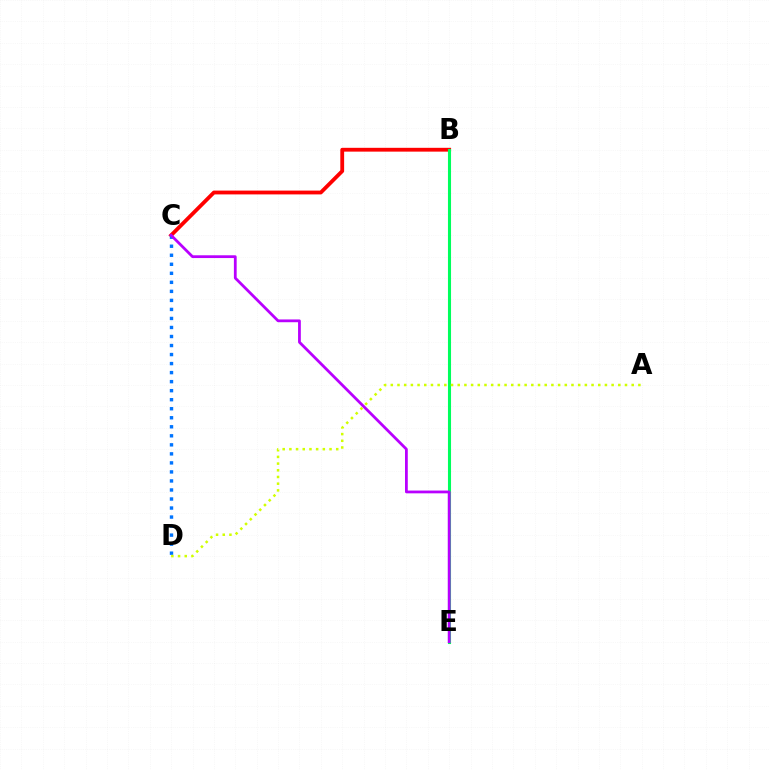{('B', 'C'): [{'color': '#ff0000', 'line_style': 'solid', 'thickness': 2.75}], ('C', 'D'): [{'color': '#0074ff', 'line_style': 'dotted', 'thickness': 2.45}], ('B', 'E'): [{'color': '#00ff5c', 'line_style': 'solid', 'thickness': 2.21}], ('A', 'D'): [{'color': '#d1ff00', 'line_style': 'dotted', 'thickness': 1.82}], ('C', 'E'): [{'color': '#b900ff', 'line_style': 'solid', 'thickness': 2.0}]}